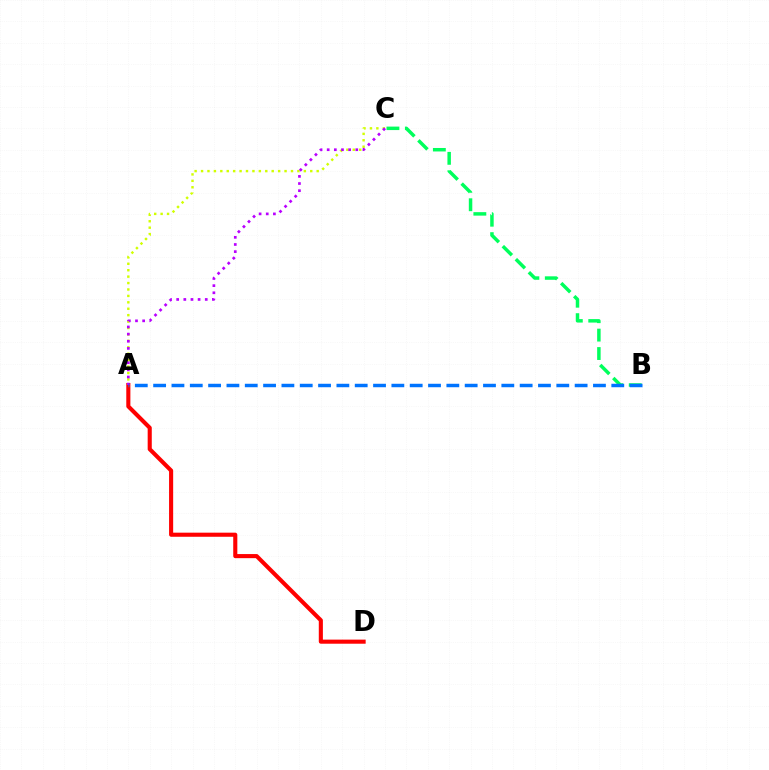{('A', 'C'): [{'color': '#d1ff00', 'line_style': 'dotted', 'thickness': 1.75}, {'color': '#b900ff', 'line_style': 'dotted', 'thickness': 1.94}], ('B', 'C'): [{'color': '#00ff5c', 'line_style': 'dashed', 'thickness': 2.5}], ('A', 'D'): [{'color': '#ff0000', 'line_style': 'solid', 'thickness': 2.95}], ('A', 'B'): [{'color': '#0074ff', 'line_style': 'dashed', 'thickness': 2.49}]}